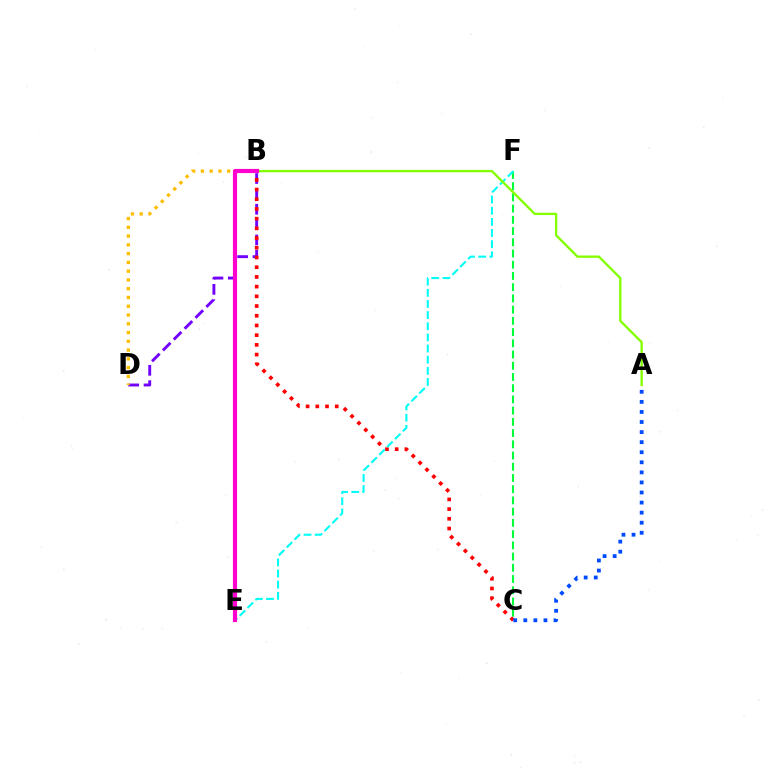{('B', 'D'): [{'color': '#7200ff', 'line_style': 'dashed', 'thickness': 2.09}, {'color': '#ffbd00', 'line_style': 'dotted', 'thickness': 2.38}], ('C', 'F'): [{'color': '#00ff39', 'line_style': 'dashed', 'thickness': 1.52}], ('B', 'C'): [{'color': '#ff0000', 'line_style': 'dotted', 'thickness': 2.64}], ('E', 'F'): [{'color': '#00fff6', 'line_style': 'dashed', 'thickness': 1.51}], ('A', 'B'): [{'color': '#84ff00', 'line_style': 'solid', 'thickness': 1.68}], ('B', 'E'): [{'color': '#ff00cf', 'line_style': 'solid', 'thickness': 2.99}], ('A', 'C'): [{'color': '#004bff', 'line_style': 'dotted', 'thickness': 2.74}]}